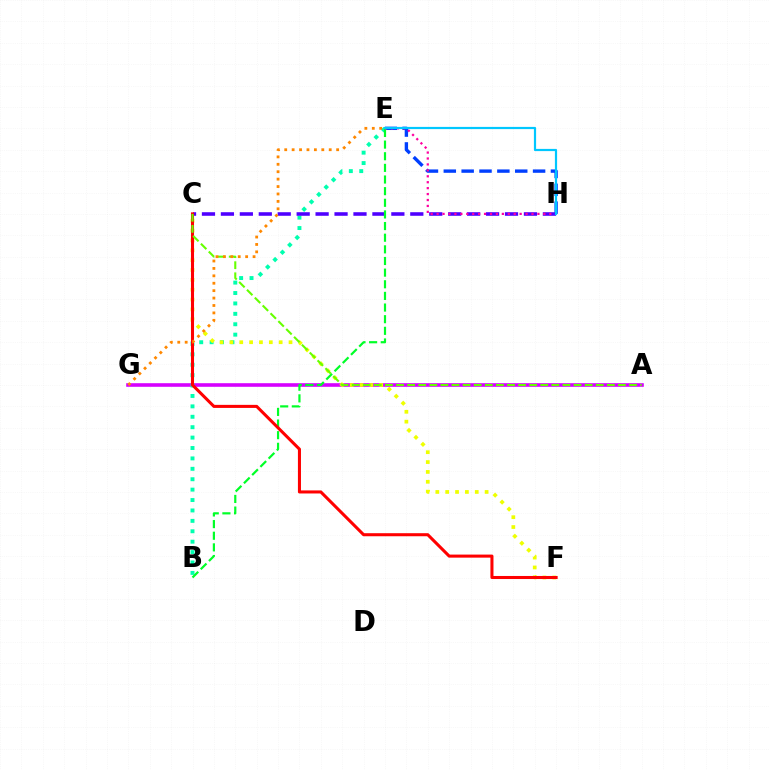{('A', 'G'): [{'color': '#d600ff', 'line_style': 'solid', 'thickness': 2.6}], ('E', 'H'): [{'color': '#003fff', 'line_style': 'dashed', 'thickness': 2.43}, {'color': '#ff00a0', 'line_style': 'dotted', 'thickness': 1.61}, {'color': '#00c7ff', 'line_style': 'solid', 'thickness': 1.59}], ('B', 'E'): [{'color': '#00ffaf', 'line_style': 'dotted', 'thickness': 2.83}, {'color': '#00ff27', 'line_style': 'dashed', 'thickness': 1.58}], ('C', 'F'): [{'color': '#eeff00', 'line_style': 'dotted', 'thickness': 2.68}, {'color': '#ff0000', 'line_style': 'solid', 'thickness': 2.2}], ('C', 'H'): [{'color': '#4f00ff', 'line_style': 'dashed', 'thickness': 2.57}], ('A', 'C'): [{'color': '#66ff00', 'line_style': 'dashed', 'thickness': 1.51}], ('E', 'G'): [{'color': '#ff8800', 'line_style': 'dotted', 'thickness': 2.01}]}